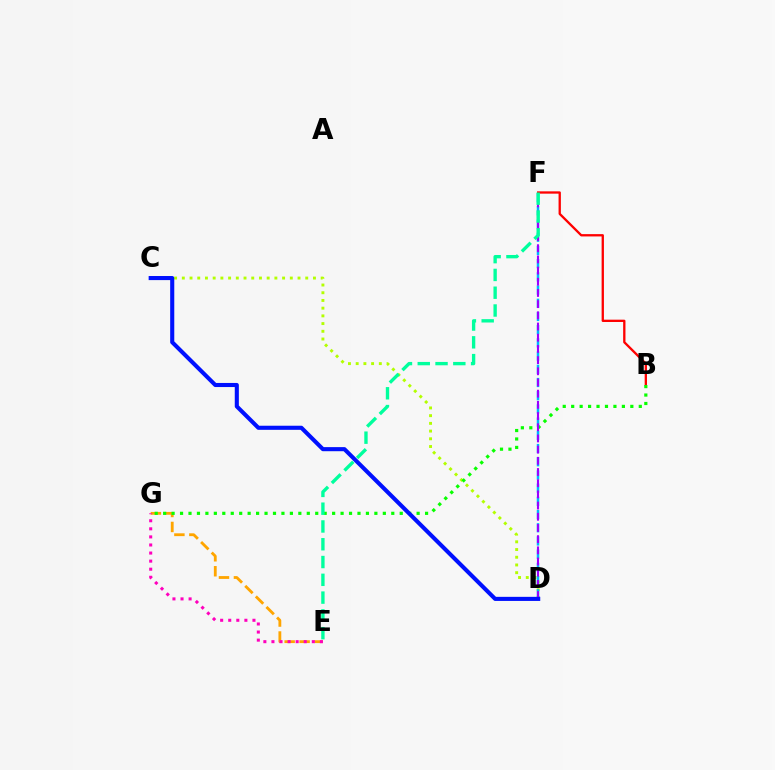{('C', 'D'): [{'color': '#b3ff00', 'line_style': 'dotted', 'thickness': 2.1}, {'color': '#0010ff', 'line_style': 'solid', 'thickness': 2.95}], ('B', 'F'): [{'color': '#ff0000', 'line_style': 'solid', 'thickness': 1.66}], ('E', 'G'): [{'color': '#ffa500', 'line_style': 'dashed', 'thickness': 2.03}, {'color': '#ff00bd', 'line_style': 'dotted', 'thickness': 2.19}], ('B', 'G'): [{'color': '#08ff00', 'line_style': 'dotted', 'thickness': 2.3}], ('D', 'F'): [{'color': '#00b5ff', 'line_style': 'dashed', 'thickness': 1.79}, {'color': '#9b00ff', 'line_style': 'dashed', 'thickness': 1.52}], ('E', 'F'): [{'color': '#00ff9d', 'line_style': 'dashed', 'thickness': 2.42}]}